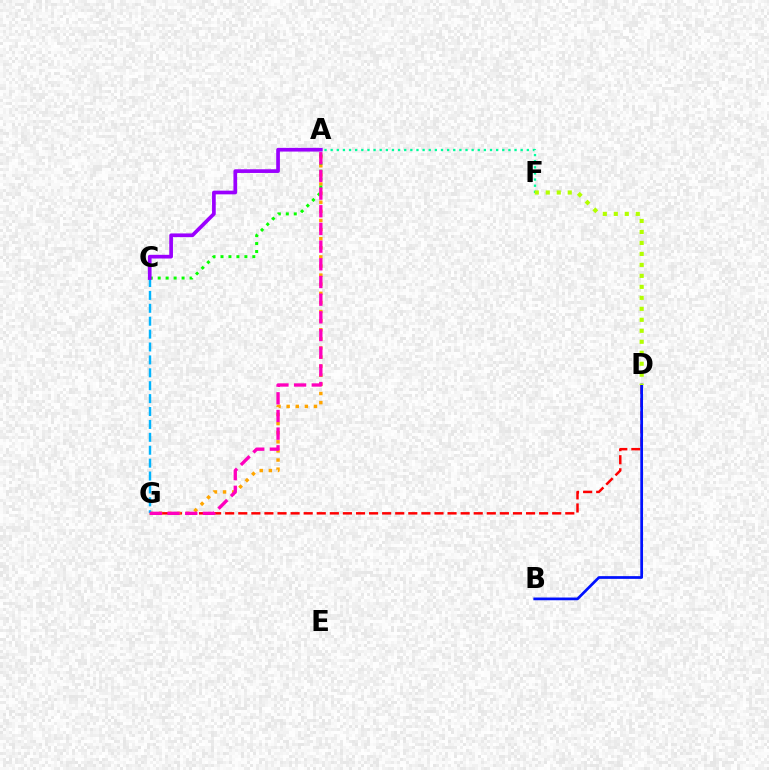{('D', 'G'): [{'color': '#ff0000', 'line_style': 'dashed', 'thickness': 1.78}], ('A', 'F'): [{'color': '#00ff9d', 'line_style': 'dotted', 'thickness': 1.67}], ('A', 'G'): [{'color': '#ffa500', 'line_style': 'dotted', 'thickness': 2.47}, {'color': '#ff00bd', 'line_style': 'dashed', 'thickness': 2.4}], ('B', 'D'): [{'color': '#0010ff', 'line_style': 'solid', 'thickness': 1.96}], ('D', 'F'): [{'color': '#b3ff00', 'line_style': 'dotted', 'thickness': 2.98}], ('A', 'C'): [{'color': '#08ff00', 'line_style': 'dotted', 'thickness': 2.16}, {'color': '#9b00ff', 'line_style': 'solid', 'thickness': 2.66}], ('C', 'G'): [{'color': '#00b5ff', 'line_style': 'dashed', 'thickness': 1.75}]}